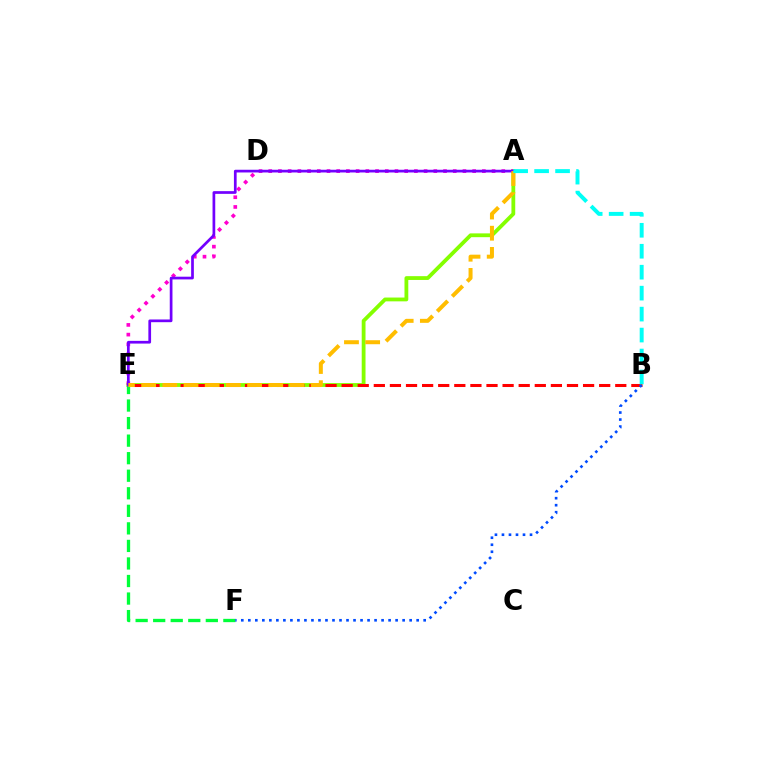{('A', 'E'): [{'color': '#84ff00', 'line_style': 'solid', 'thickness': 2.74}, {'color': '#ff00cf', 'line_style': 'dotted', 'thickness': 2.64}, {'color': '#7200ff', 'line_style': 'solid', 'thickness': 1.95}, {'color': '#ffbd00', 'line_style': 'dashed', 'thickness': 2.88}], ('E', 'F'): [{'color': '#00ff39', 'line_style': 'dashed', 'thickness': 2.38}], ('B', 'E'): [{'color': '#ff0000', 'line_style': 'dashed', 'thickness': 2.19}], ('B', 'F'): [{'color': '#004bff', 'line_style': 'dotted', 'thickness': 1.91}], ('A', 'B'): [{'color': '#00fff6', 'line_style': 'dashed', 'thickness': 2.85}]}